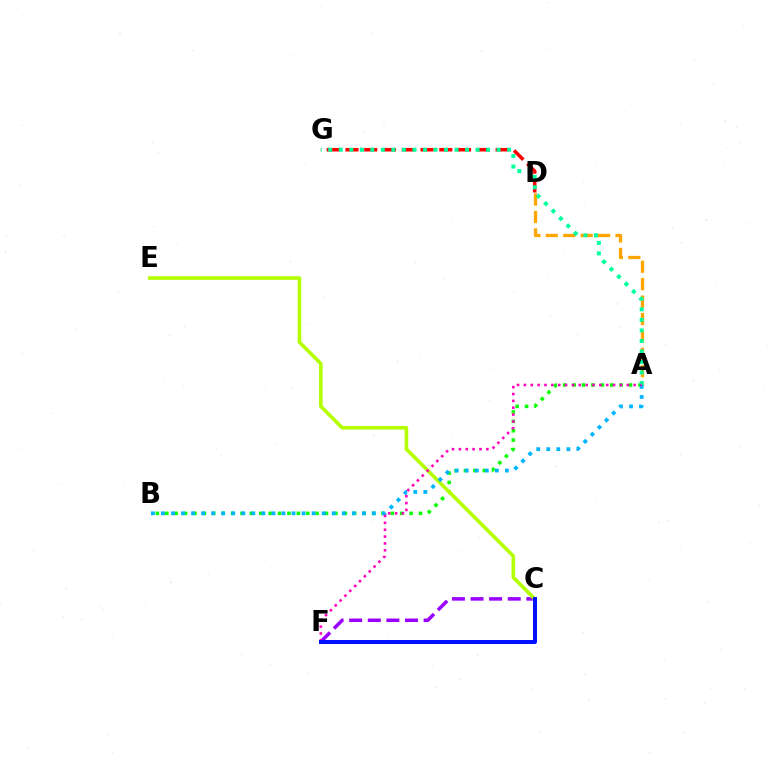{('D', 'G'): [{'color': '#ff0000', 'line_style': 'dashed', 'thickness': 2.55}], ('C', 'F'): [{'color': '#9b00ff', 'line_style': 'dashed', 'thickness': 2.53}, {'color': '#0010ff', 'line_style': 'solid', 'thickness': 2.86}], ('A', 'B'): [{'color': '#08ff00', 'line_style': 'dotted', 'thickness': 2.55}, {'color': '#00b5ff', 'line_style': 'dotted', 'thickness': 2.73}], ('C', 'E'): [{'color': '#b3ff00', 'line_style': 'solid', 'thickness': 2.61}], ('A', 'D'): [{'color': '#ffa500', 'line_style': 'dashed', 'thickness': 2.37}], ('A', 'G'): [{'color': '#00ff9d', 'line_style': 'dotted', 'thickness': 2.86}], ('A', 'F'): [{'color': '#ff00bd', 'line_style': 'dotted', 'thickness': 1.86}]}